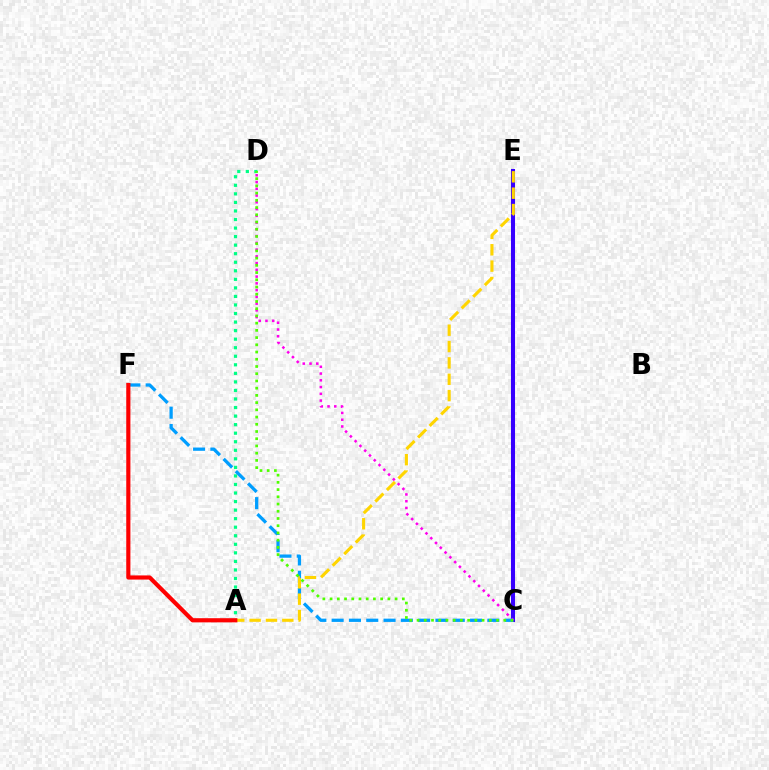{('A', 'D'): [{'color': '#00ff86', 'line_style': 'dotted', 'thickness': 2.32}], ('C', 'E'): [{'color': '#3700ff', 'line_style': 'solid', 'thickness': 2.93}], ('C', 'D'): [{'color': '#ff00ed', 'line_style': 'dotted', 'thickness': 1.84}, {'color': '#4fff00', 'line_style': 'dotted', 'thickness': 1.96}], ('C', 'F'): [{'color': '#009eff', 'line_style': 'dashed', 'thickness': 2.35}], ('A', 'E'): [{'color': '#ffd500', 'line_style': 'dashed', 'thickness': 2.22}], ('A', 'F'): [{'color': '#ff0000', 'line_style': 'solid', 'thickness': 2.99}]}